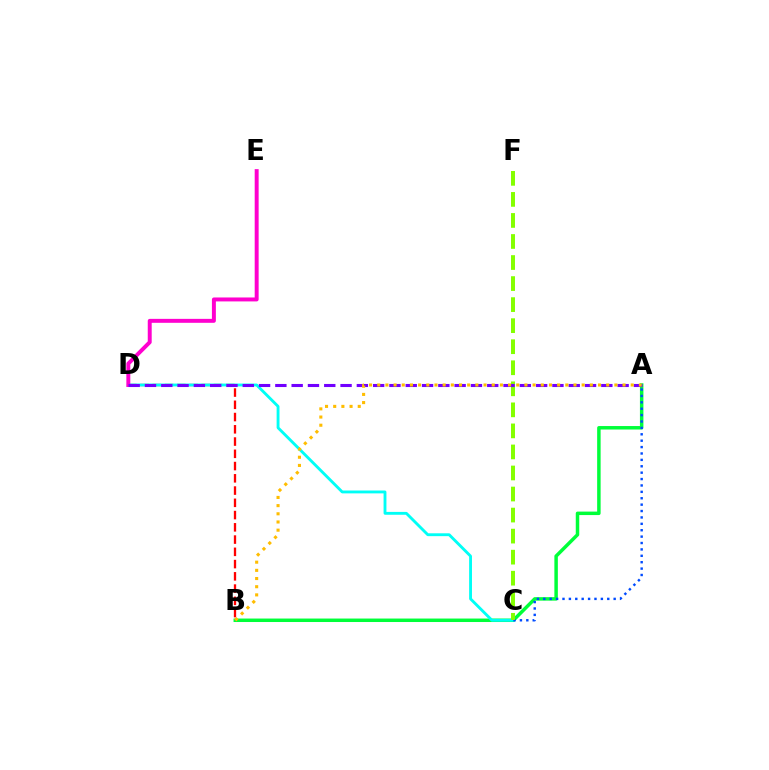{('B', 'D'): [{'color': '#ff0000', 'line_style': 'dashed', 'thickness': 1.66}], ('A', 'B'): [{'color': '#00ff39', 'line_style': 'solid', 'thickness': 2.5}, {'color': '#ffbd00', 'line_style': 'dotted', 'thickness': 2.22}], ('C', 'D'): [{'color': '#00fff6', 'line_style': 'solid', 'thickness': 2.06}], ('A', 'C'): [{'color': '#004bff', 'line_style': 'dotted', 'thickness': 1.74}], ('D', 'E'): [{'color': '#ff00cf', 'line_style': 'solid', 'thickness': 2.84}], ('C', 'F'): [{'color': '#84ff00', 'line_style': 'dashed', 'thickness': 2.86}], ('A', 'D'): [{'color': '#7200ff', 'line_style': 'dashed', 'thickness': 2.21}]}